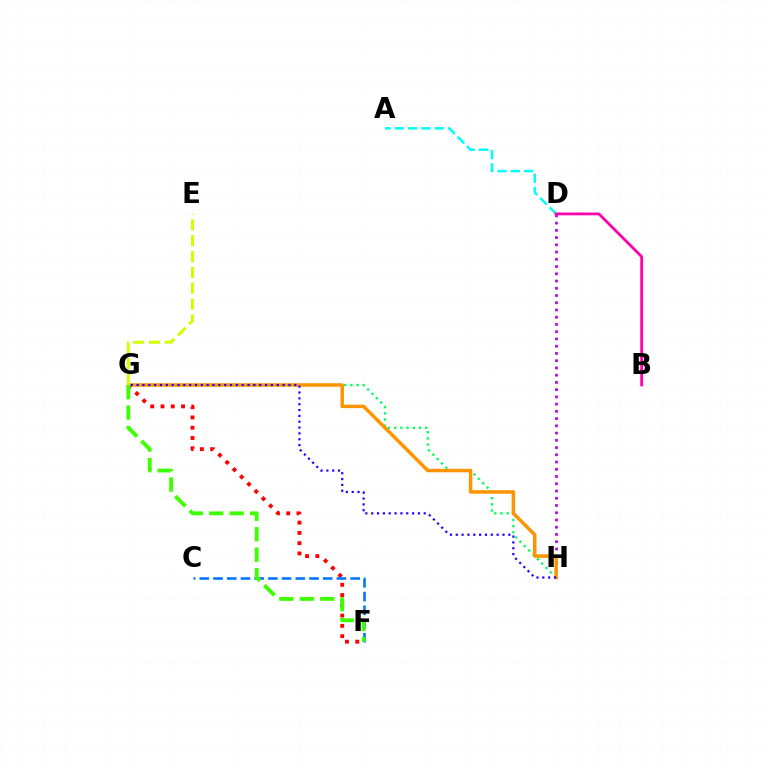{('G', 'H'): [{'color': '#00ff5c', 'line_style': 'dotted', 'thickness': 1.68}, {'color': '#ff9400', 'line_style': 'solid', 'thickness': 2.51}, {'color': '#2500ff', 'line_style': 'dotted', 'thickness': 1.59}], ('F', 'G'): [{'color': '#ff0000', 'line_style': 'dotted', 'thickness': 2.79}, {'color': '#3dff00', 'line_style': 'dashed', 'thickness': 2.78}], ('D', 'H'): [{'color': '#b900ff', 'line_style': 'dotted', 'thickness': 1.97}], ('A', 'D'): [{'color': '#00fff6', 'line_style': 'dashed', 'thickness': 1.81}], ('B', 'D'): [{'color': '#ff00ac', 'line_style': 'solid', 'thickness': 2.01}], ('C', 'F'): [{'color': '#0074ff', 'line_style': 'dashed', 'thickness': 1.86}], ('E', 'G'): [{'color': '#d1ff00', 'line_style': 'dashed', 'thickness': 2.16}]}